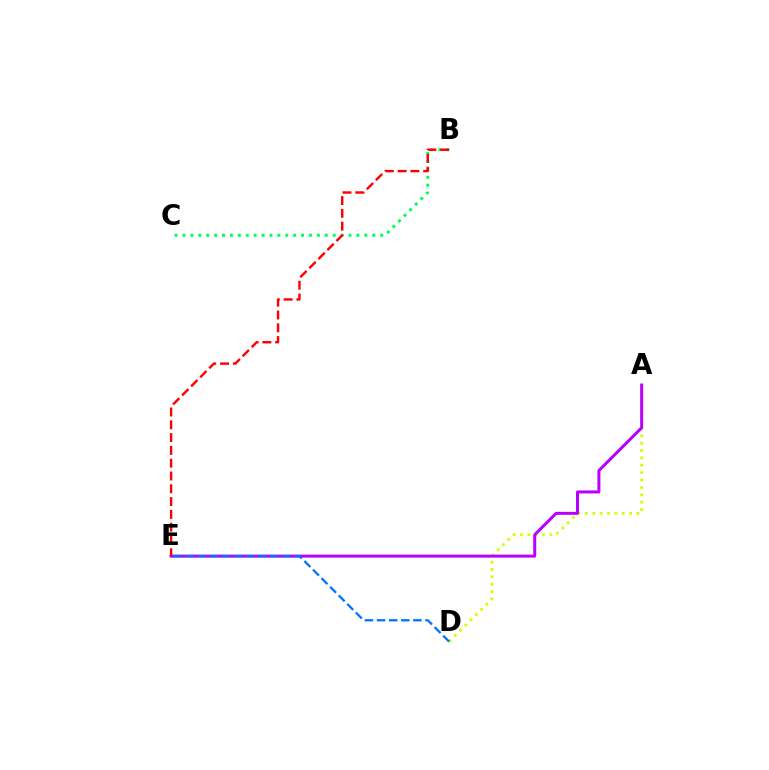{('B', 'C'): [{'color': '#00ff5c', 'line_style': 'dotted', 'thickness': 2.15}], ('A', 'D'): [{'color': '#d1ff00', 'line_style': 'dotted', 'thickness': 2.01}], ('A', 'E'): [{'color': '#b900ff', 'line_style': 'solid', 'thickness': 2.16}], ('B', 'E'): [{'color': '#ff0000', 'line_style': 'dashed', 'thickness': 1.74}], ('D', 'E'): [{'color': '#0074ff', 'line_style': 'dashed', 'thickness': 1.65}]}